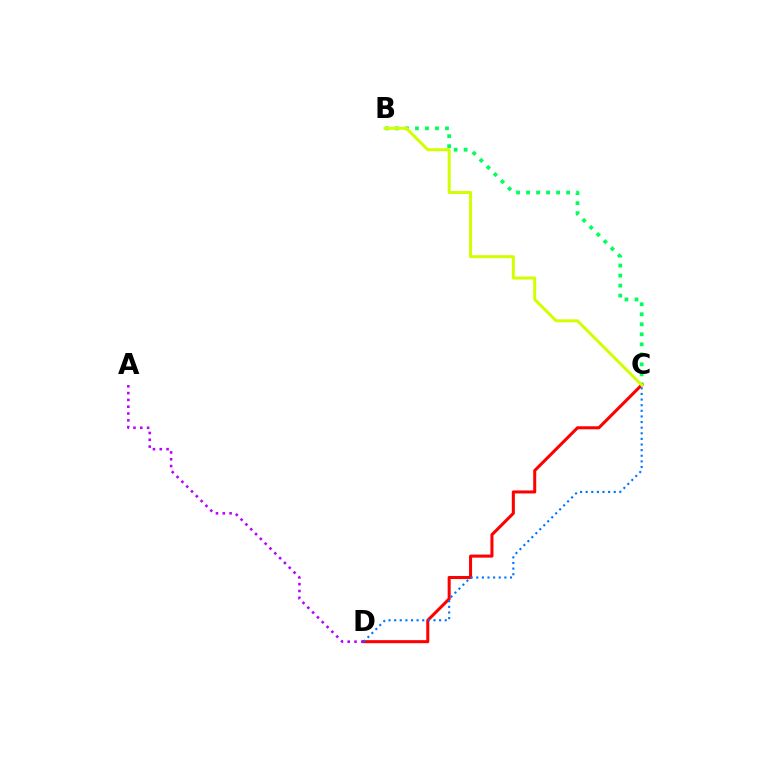{('B', 'C'): [{'color': '#00ff5c', 'line_style': 'dotted', 'thickness': 2.72}, {'color': '#d1ff00', 'line_style': 'solid', 'thickness': 2.15}], ('C', 'D'): [{'color': '#ff0000', 'line_style': 'solid', 'thickness': 2.19}, {'color': '#0074ff', 'line_style': 'dotted', 'thickness': 1.53}], ('A', 'D'): [{'color': '#b900ff', 'line_style': 'dotted', 'thickness': 1.85}]}